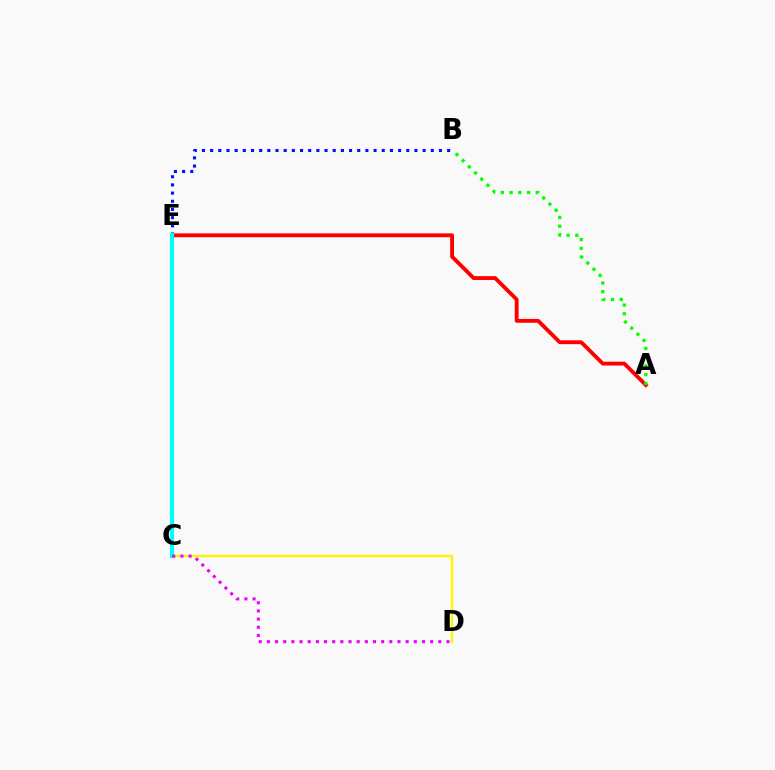{('B', 'E'): [{'color': '#0010ff', 'line_style': 'dotted', 'thickness': 2.22}], ('A', 'E'): [{'color': '#ff0000', 'line_style': 'solid', 'thickness': 2.77}], ('A', 'B'): [{'color': '#08ff00', 'line_style': 'dotted', 'thickness': 2.37}], ('C', 'D'): [{'color': '#fcf500', 'line_style': 'solid', 'thickness': 1.72}, {'color': '#ee00ff', 'line_style': 'dotted', 'thickness': 2.22}], ('C', 'E'): [{'color': '#00fff6', 'line_style': 'solid', 'thickness': 2.97}]}